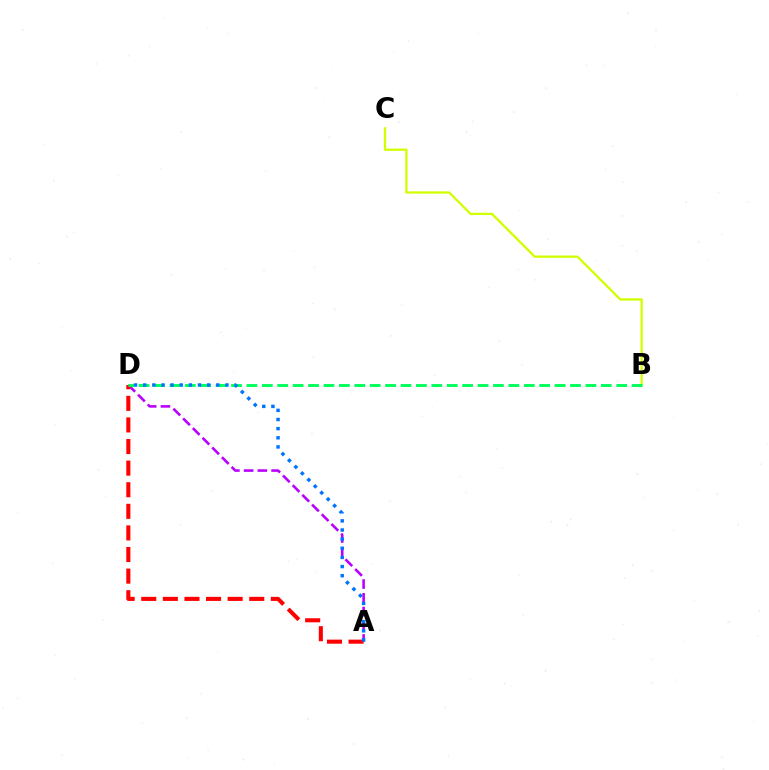{('B', 'C'): [{'color': '#d1ff00', 'line_style': 'solid', 'thickness': 1.66}], ('A', 'D'): [{'color': '#b900ff', 'line_style': 'dashed', 'thickness': 1.86}, {'color': '#ff0000', 'line_style': 'dashed', 'thickness': 2.93}, {'color': '#0074ff', 'line_style': 'dotted', 'thickness': 2.48}], ('B', 'D'): [{'color': '#00ff5c', 'line_style': 'dashed', 'thickness': 2.09}]}